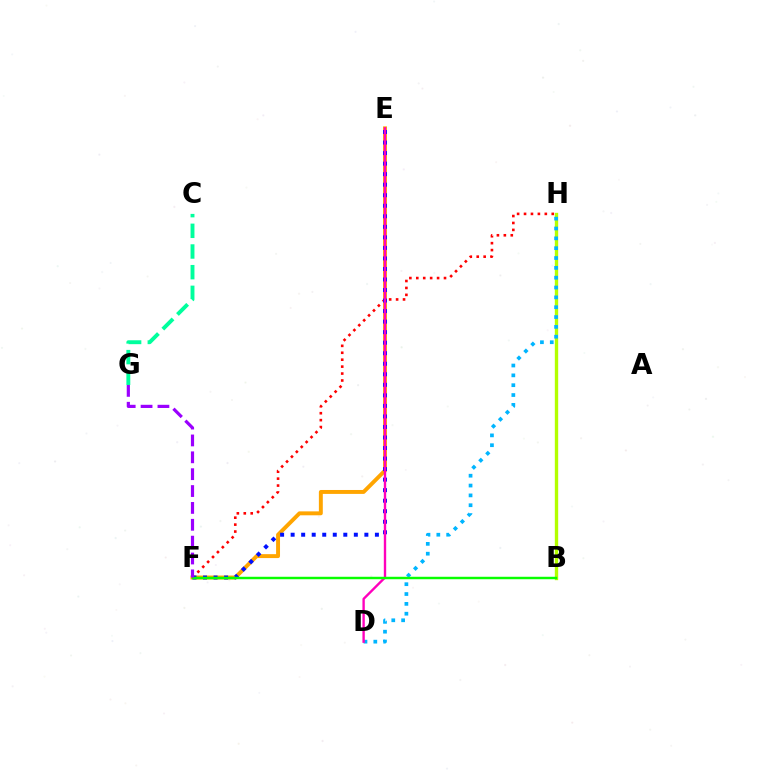{('C', 'G'): [{'color': '#00ff9d', 'line_style': 'dashed', 'thickness': 2.81}], ('F', 'H'): [{'color': '#ff0000', 'line_style': 'dotted', 'thickness': 1.88}], ('E', 'F'): [{'color': '#ffa500', 'line_style': 'solid', 'thickness': 2.83}, {'color': '#0010ff', 'line_style': 'dotted', 'thickness': 2.86}], ('B', 'H'): [{'color': '#b3ff00', 'line_style': 'solid', 'thickness': 2.42}], ('D', 'H'): [{'color': '#00b5ff', 'line_style': 'dotted', 'thickness': 2.67}], ('D', 'E'): [{'color': '#ff00bd', 'line_style': 'solid', 'thickness': 1.71}], ('B', 'F'): [{'color': '#08ff00', 'line_style': 'solid', 'thickness': 1.76}], ('F', 'G'): [{'color': '#9b00ff', 'line_style': 'dashed', 'thickness': 2.29}]}